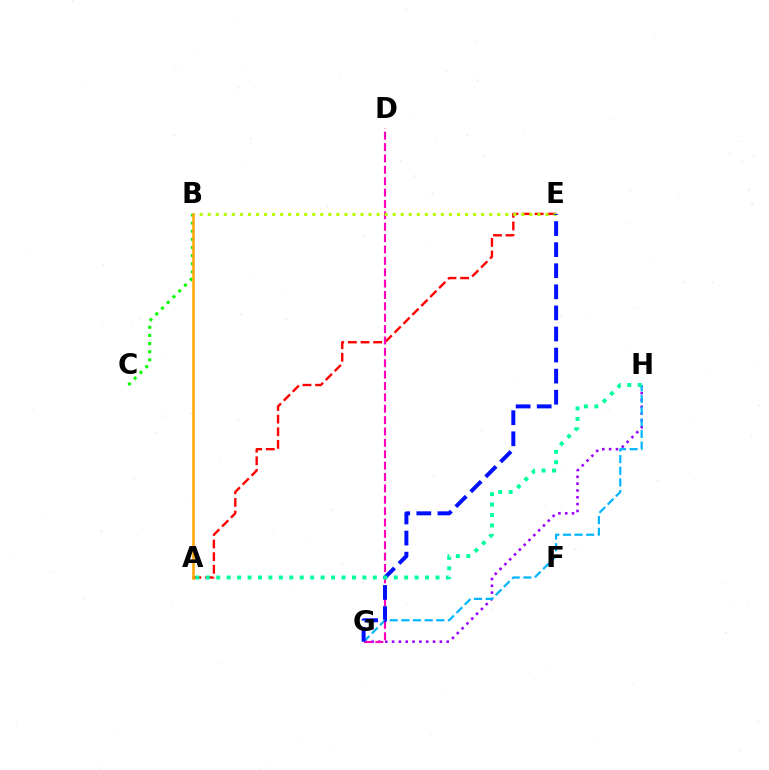{('B', 'C'): [{'color': '#08ff00', 'line_style': 'dotted', 'thickness': 2.21}], ('G', 'H'): [{'color': '#9b00ff', 'line_style': 'dotted', 'thickness': 1.85}, {'color': '#00b5ff', 'line_style': 'dashed', 'thickness': 1.58}], ('A', 'E'): [{'color': '#ff0000', 'line_style': 'dashed', 'thickness': 1.71}], ('D', 'G'): [{'color': '#ff00bd', 'line_style': 'dashed', 'thickness': 1.55}], ('B', 'E'): [{'color': '#b3ff00', 'line_style': 'dotted', 'thickness': 2.18}], ('E', 'G'): [{'color': '#0010ff', 'line_style': 'dashed', 'thickness': 2.86}], ('A', 'B'): [{'color': '#ffa500', 'line_style': 'solid', 'thickness': 1.83}], ('A', 'H'): [{'color': '#00ff9d', 'line_style': 'dotted', 'thickness': 2.84}]}